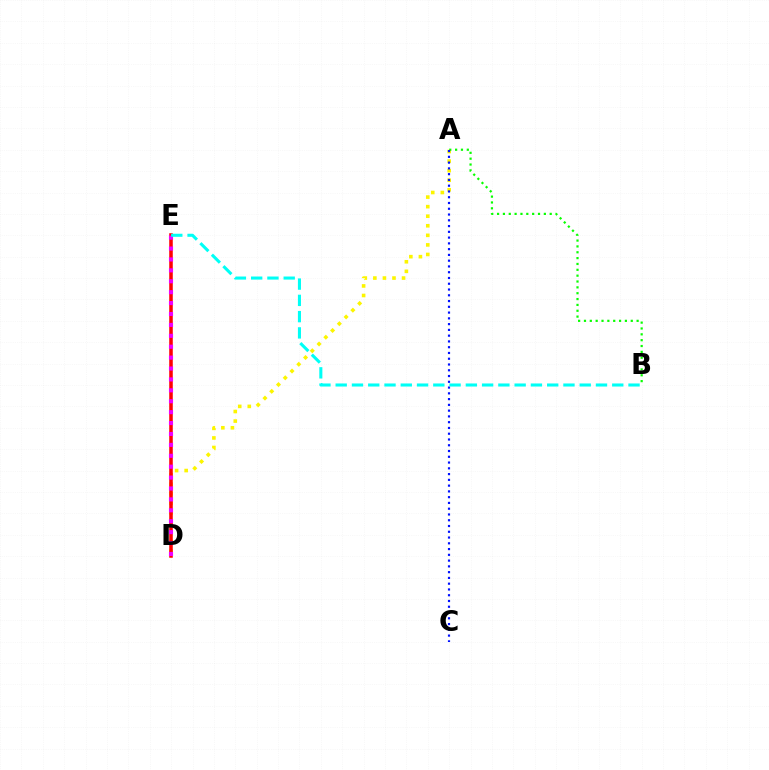{('A', 'D'): [{'color': '#fcf500', 'line_style': 'dotted', 'thickness': 2.6}], ('D', 'E'): [{'color': '#ff0000', 'line_style': 'solid', 'thickness': 2.55}, {'color': '#ee00ff', 'line_style': 'dotted', 'thickness': 2.96}], ('A', 'B'): [{'color': '#08ff00', 'line_style': 'dotted', 'thickness': 1.59}], ('A', 'C'): [{'color': '#0010ff', 'line_style': 'dotted', 'thickness': 1.57}], ('B', 'E'): [{'color': '#00fff6', 'line_style': 'dashed', 'thickness': 2.21}]}